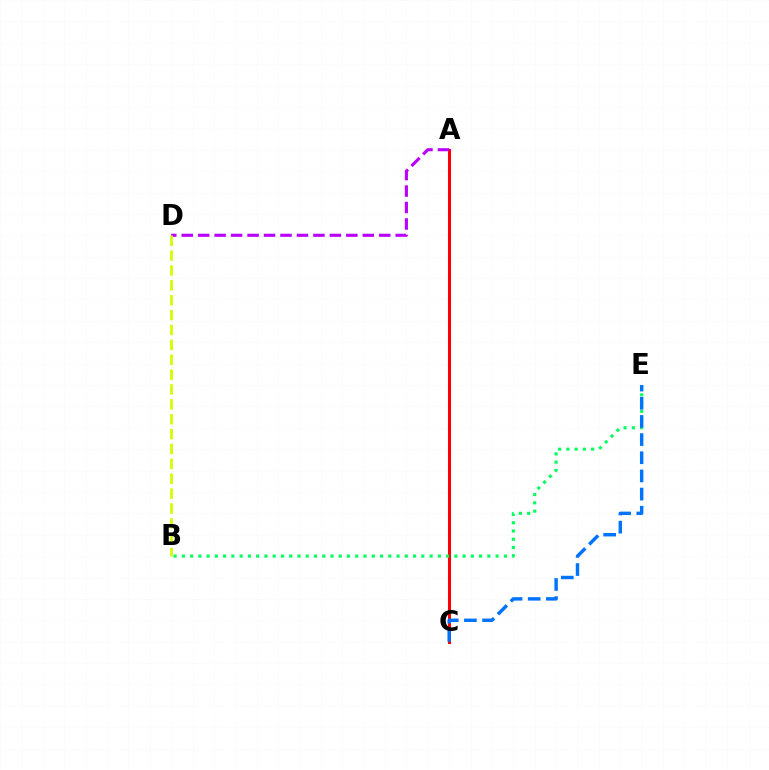{('A', 'C'): [{'color': '#ff0000', 'line_style': 'solid', 'thickness': 2.2}], ('B', 'E'): [{'color': '#00ff5c', 'line_style': 'dotted', 'thickness': 2.24}], ('C', 'E'): [{'color': '#0074ff', 'line_style': 'dashed', 'thickness': 2.47}], ('A', 'D'): [{'color': '#b900ff', 'line_style': 'dashed', 'thickness': 2.24}], ('B', 'D'): [{'color': '#d1ff00', 'line_style': 'dashed', 'thickness': 2.02}]}